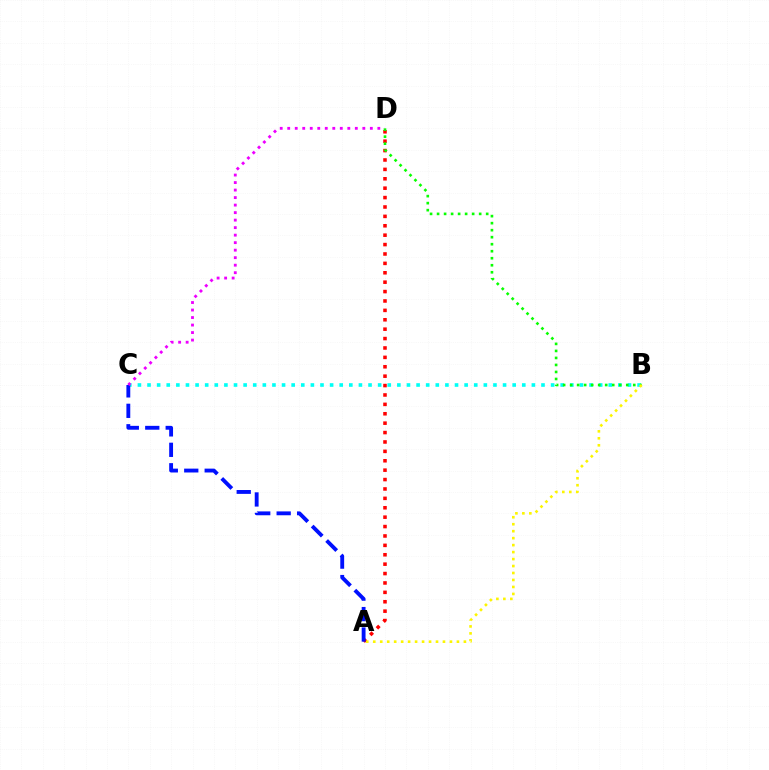{('A', 'D'): [{'color': '#ff0000', 'line_style': 'dotted', 'thickness': 2.55}], ('B', 'C'): [{'color': '#00fff6', 'line_style': 'dotted', 'thickness': 2.61}], ('B', 'D'): [{'color': '#08ff00', 'line_style': 'dotted', 'thickness': 1.91}], ('A', 'B'): [{'color': '#fcf500', 'line_style': 'dotted', 'thickness': 1.89}], ('A', 'C'): [{'color': '#0010ff', 'line_style': 'dashed', 'thickness': 2.78}], ('C', 'D'): [{'color': '#ee00ff', 'line_style': 'dotted', 'thickness': 2.04}]}